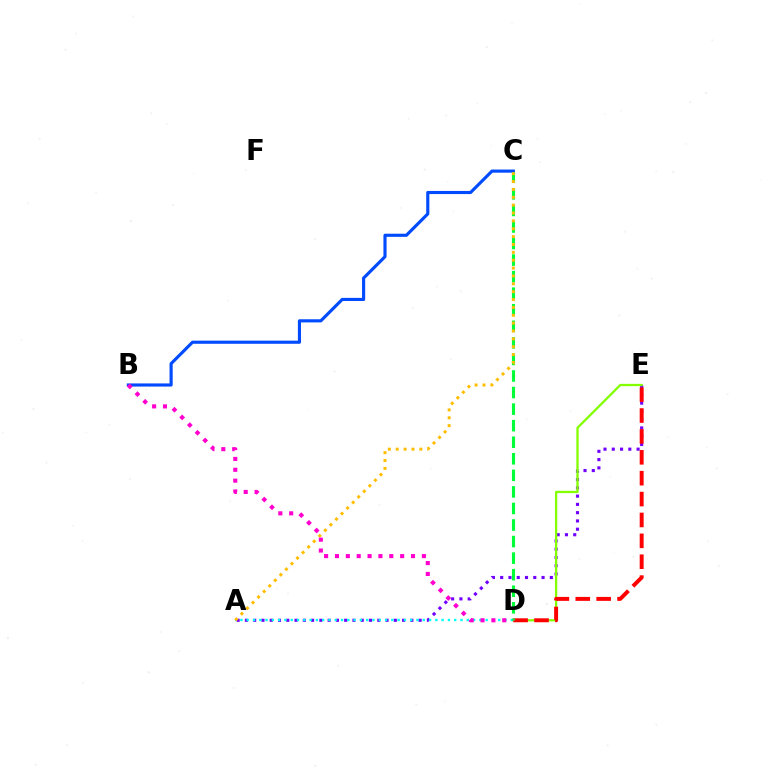{('A', 'E'): [{'color': '#7200ff', 'line_style': 'dotted', 'thickness': 2.25}], ('D', 'E'): [{'color': '#84ff00', 'line_style': 'solid', 'thickness': 1.65}, {'color': '#ff0000', 'line_style': 'dashed', 'thickness': 2.84}], ('A', 'D'): [{'color': '#00fff6', 'line_style': 'dotted', 'thickness': 1.71}], ('C', 'D'): [{'color': '#00ff39', 'line_style': 'dashed', 'thickness': 2.25}], ('B', 'C'): [{'color': '#004bff', 'line_style': 'solid', 'thickness': 2.26}], ('A', 'C'): [{'color': '#ffbd00', 'line_style': 'dotted', 'thickness': 2.14}], ('B', 'D'): [{'color': '#ff00cf', 'line_style': 'dotted', 'thickness': 2.95}]}